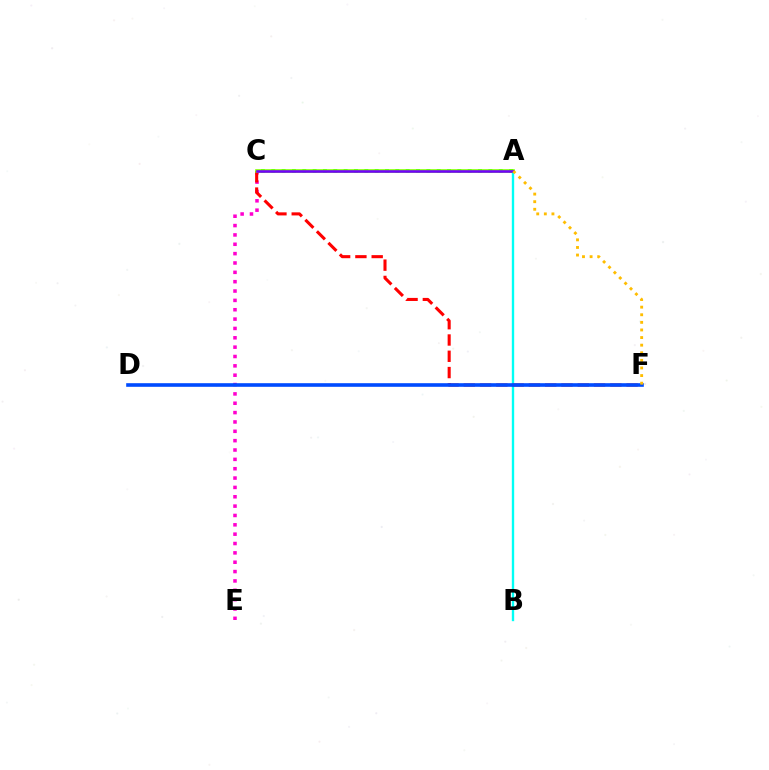{('C', 'E'): [{'color': '#ff00cf', 'line_style': 'dotted', 'thickness': 2.54}], ('A', 'B'): [{'color': '#00fff6', 'line_style': 'solid', 'thickness': 1.7}], ('C', 'F'): [{'color': '#ff0000', 'line_style': 'dashed', 'thickness': 2.21}], ('A', 'C'): [{'color': '#00ff39', 'line_style': 'dotted', 'thickness': 2.81}, {'color': '#84ff00', 'line_style': 'solid', 'thickness': 2.6}, {'color': '#7200ff', 'line_style': 'solid', 'thickness': 1.84}], ('D', 'F'): [{'color': '#004bff', 'line_style': 'solid', 'thickness': 2.6}], ('A', 'F'): [{'color': '#ffbd00', 'line_style': 'dotted', 'thickness': 2.07}]}